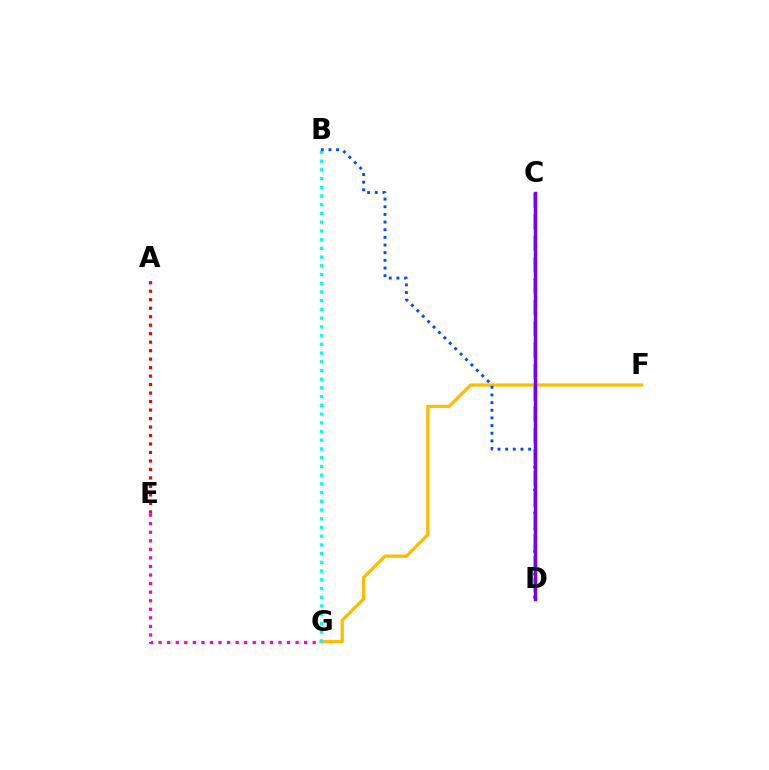{('E', 'G'): [{'color': '#ff00cf', 'line_style': 'dotted', 'thickness': 2.33}], ('A', 'E'): [{'color': '#ff0000', 'line_style': 'dotted', 'thickness': 2.31}], ('F', 'G'): [{'color': '#ffbd00', 'line_style': 'solid', 'thickness': 2.34}], ('B', 'G'): [{'color': '#00fff6', 'line_style': 'dotted', 'thickness': 2.37}], ('B', 'D'): [{'color': '#004bff', 'line_style': 'dotted', 'thickness': 2.08}], ('C', 'D'): [{'color': '#84ff00', 'line_style': 'dashed', 'thickness': 2.9}, {'color': '#00ff39', 'line_style': 'dotted', 'thickness': 2.33}, {'color': '#7200ff', 'line_style': 'solid', 'thickness': 2.46}]}